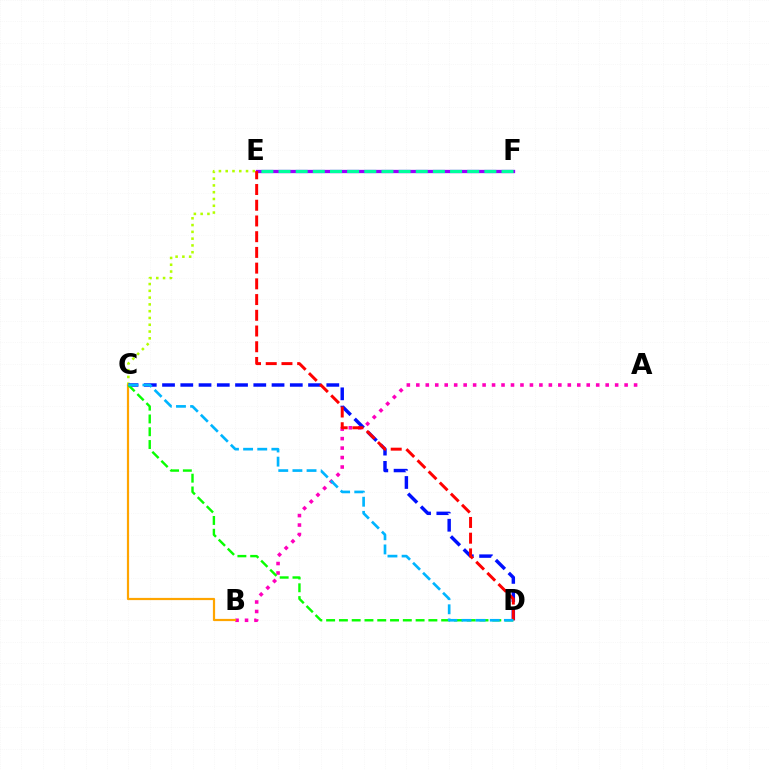{('A', 'B'): [{'color': '#ff00bd', 'line_style': 'dotted', 'thickness': 2.57}], ('C', 'E'): [{'color': '#b3ff00', 'line_style': 'dotted', 'thickness': 1.84}], ('C', 'D'): [{'color': '#0010ff', 'line_style': 'dashed', 'thickness': 2.48}, {'color': '#08ff00', 'line_style': 'dashed', 'thickness': 1.74}, {'color': '#00b5ff', 'line_style': 'dashed', 'thickness': 1.92}], ('E', 'F'): [{'color': '#9b00ff', 'line_style': 'solid', 'thickness': 2.37}, {'color': '#00ff9d', 'line_style': 'dashed', 'thickness': 2.33}], ('D', 'E'): [{'color': '#ff0000', 'line_style': 'dashed', 'thickness': 2.14}], ('B', 'C'): [{'color': '#ffa500', 'line_style': 'solid', 'thickness': 1.59}]}